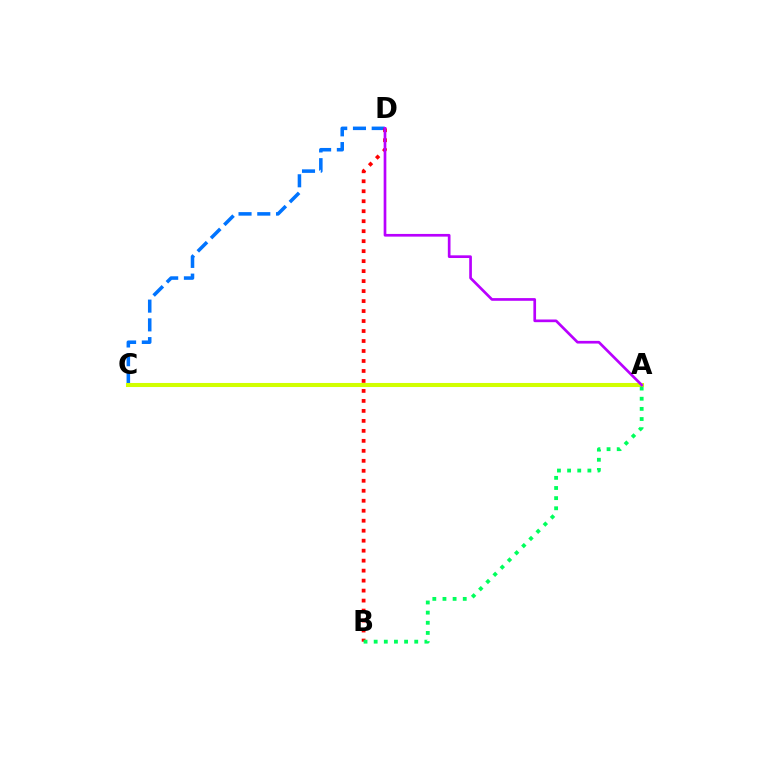{('C', 'D'): [{'color': '#0074ff', 'line_style': 'dashed', 'thickness': 2.55}], ('B', 'D'): [{'color': '#ff0000', 'line_style': 'dotted', 'thickness': 2.71}], ('A', 'C'): [{'color': '#d1ff00', 'line_style': 'solid', 'thickness': 2.92}], ('A', 'B'): [{'color': '#00ff5c', 'line_style': 'dotted', 'thickness': 2.76}], ('A', 'D'): [{'color': '#b900ff', 'line_style': 'solid', 'thickness': 1.93}]}